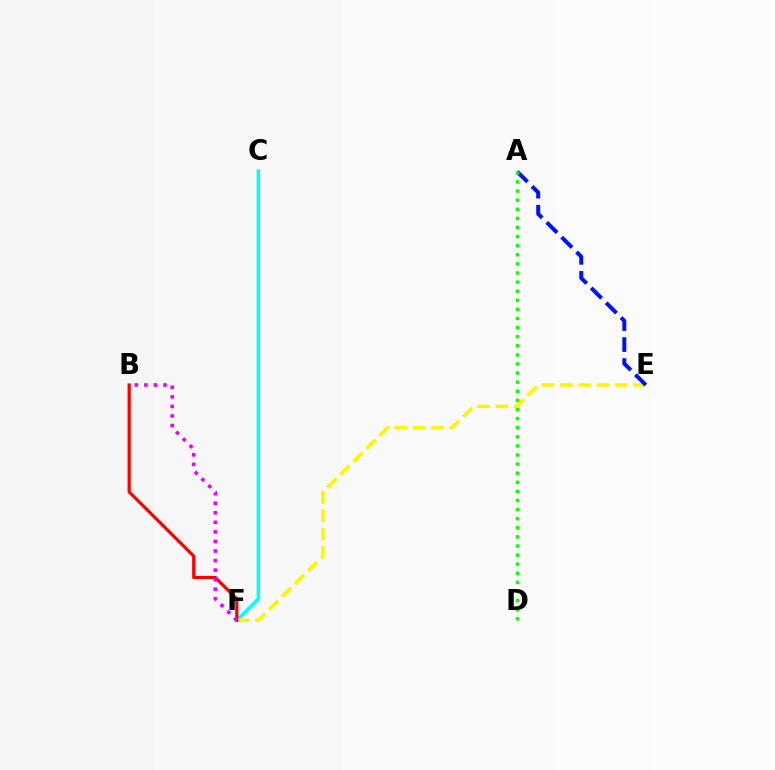{('C', 'F'): [{'color': '#00fff6', 'line_style': 'solid', 'thickness': 2.47}], ('E', 'F'): [{'color': '#fcf500', 'line_style': 'dashed', 'thickness': 2.49}], ('B', 'F'): [{'color': '#ff0000', 'line_style': 'solid', 'thickness': 2.31}, {'color': '#ee00ff', 'line_style': 'dotted', 'thickness': 2.6}], ('A', 'E'): [{'color': '#0010ff', 'line_style': 'dashed', 'thickness': 2.86}], ('A', 'D'): [{'color': '#08ff00', 'line_style': 'dotted', 'thickness': 2.47}]}